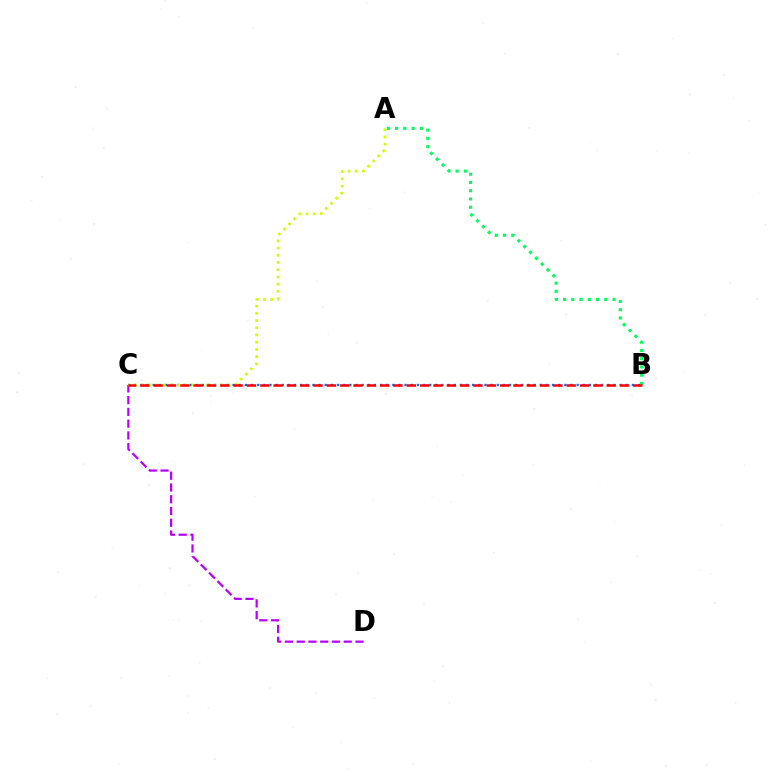{('B', 'C'): [{'color': '#0074ff', 'line_style': 'dotted', 'thickness': 1.67}, {'color': '#ff0000', 'line_style': 'dashed', 'thickness': 1.81}], ('C', 'D'): [{'color': '#b900ff', 'line_style': 'dashed', 'thickness': 1.6}], ('A', 'C'): [{'color': '#d1ff00', 'line_style': 'dotted', 'thickness': 1.96}], ('A', 'B'): [{'color': '#00ff5c', 'line_style': 'dotted', 'thickness': 2.24}]}